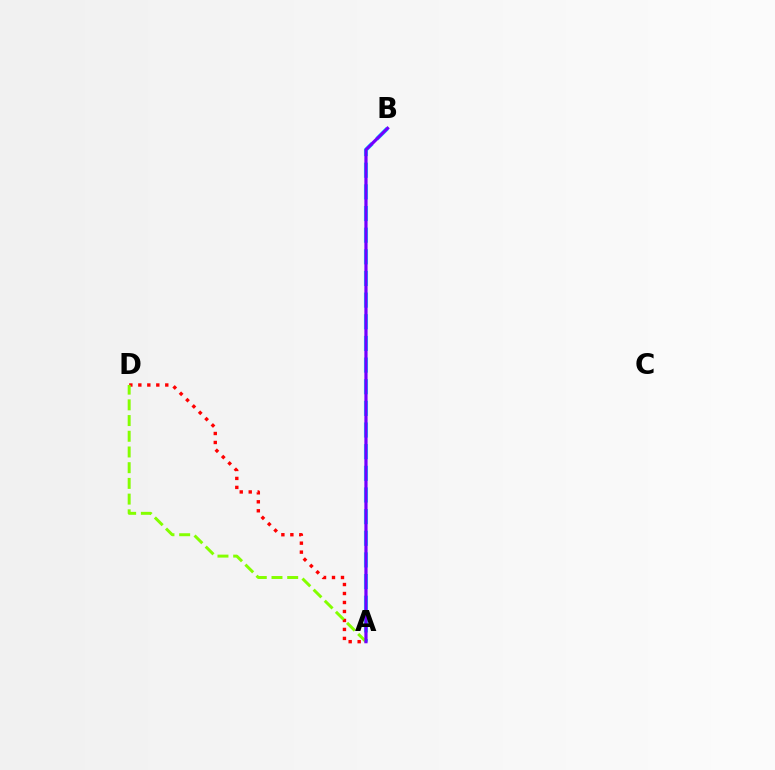{('A', 'B'): [{'color': '#00fff6', 'line_style': 'dashed', 'thickness': 2.94}, {'color': '#7200ff', 'line_style': 'solid', 'thickness': 2.32}], ('A', 'D'): [{'color': '#ff0000', 'line_style': 'dotted', 'thickness': 2.44}, {'color': '#84ff00', 'line_style': 'dashed', 'thickness': 2.13}]}